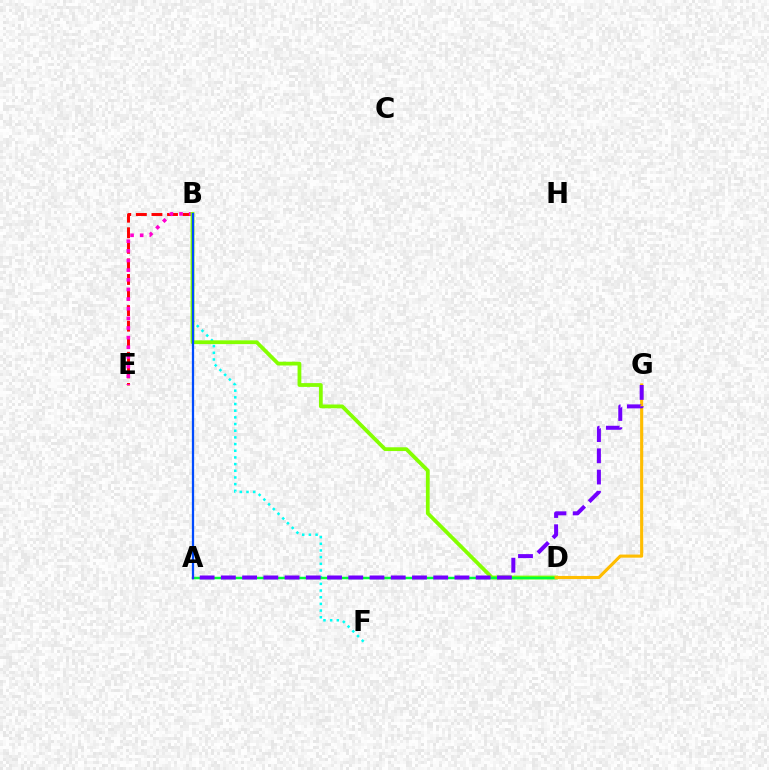{('B', 'E'): [{'color': '#ff0000', 'line_style': 'dashed', 'thickness': 2.11}, {'color': '#ff00cf', 'line_style': 'dotted', 'thickness': 2.62}], ('B', 'F'): [{'color': '#00fff6', 'line_style': 'dotted', 'thickness': 1.81}], ('B', 'D'): [{'color': '#84ff00', 'line_style': 'solid', 'thickness': 2.72}], ('A', 'D'): [{'color': '#00ff39', 'line_style': 'solid', 'thickness': 1.78}], ('D', 'G'): [{'color': '#ffbd00', 'line_style': 'solid', 'thickness': 2.24}], ('A', 'B'): [{'color': '#004bff', 'line_style': 'solid', 'thickness': 1.63}], ('A', 'G'): [{'color': '#7200ff', 'line_style': 'dashed', 'thickness': 2.88}]}